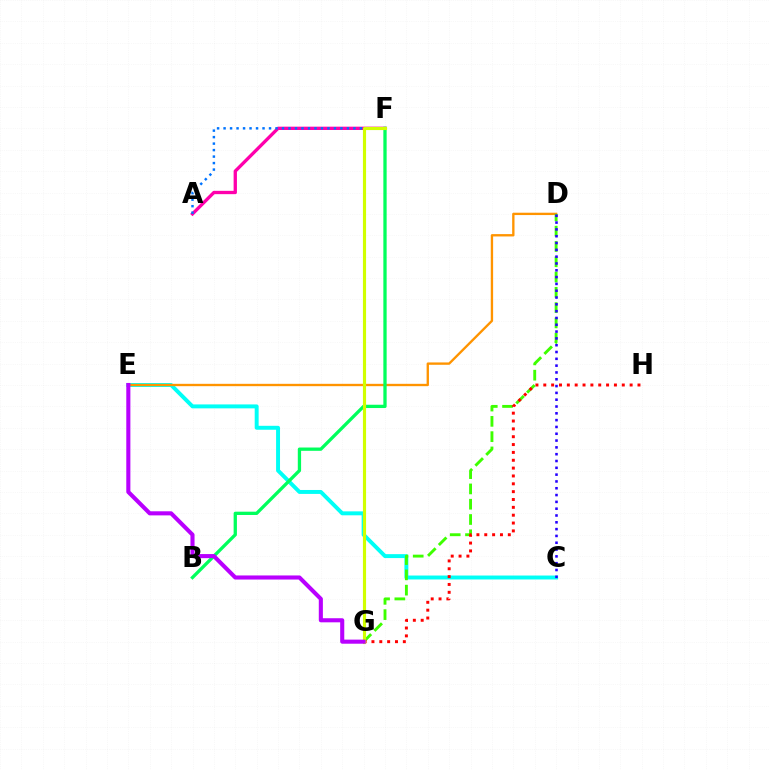{('A', 'F'): [{'color': '#ff00ac', 'line_style': 'solid', 'thickness': 2.39}, {'color': '#0074ff', 'line_style': 'dotted', 'thickness': 1.76}], ('C', 'E'): [{'color': '#00fff6', 'line_style': 'solid', 'thickness': 2.83}], ('D', 'E'): [{'color': '#ff9400', 'line_style': 'solid', 'thickness': 1.69}], ('B', 'F'): [{'color': '#00ff5c', 'line_style': 'solid', 'thickness': 2.37}], ('D', 'G'): [{'color': '#3dff00', 'line_style': 'dashed', 'thickness': 2.08}], ('G', 'H'): [{'color': '#ff0000', 'line_style': 'dotted', 'thickness': 2.13}], ('F', 'G'): [{'color': '#d1ff00', 'line_style': 'solid', 'thickness': 2.26}], ('C', 'D'): [{'color': '#2500ff', 'line_style': 'dotted', 'thickness': 1.85}], ('E', 'G'): [{'color': '#b900ff', 'line_style': 'solid', 'thickness': 2.94}]}